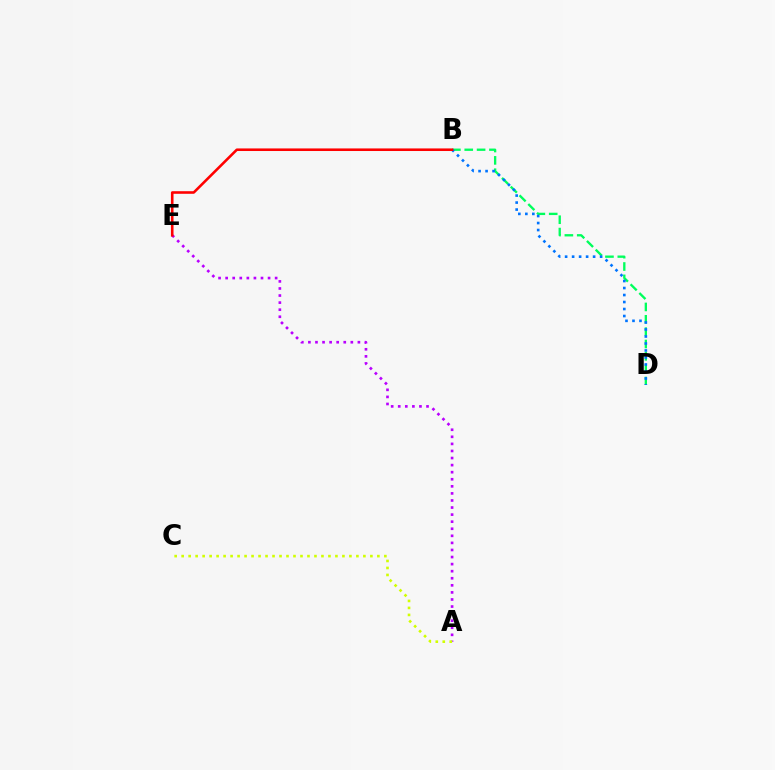{('A', 'E'): [{'color': '#b900ff', 'line_style': 'dotted', 'thickness': 1.92}], ('A', 'C'): [{'color': '#d1ff00', 'line_style': 'dotted', 'thickness': 1.9}], ('B', 'D'): [{'color': '#00ff5c', 'line_style': 'dashed', 'thickness': 1.68}, {'color': '#0074ff', 'line_style': 'dotted', 'thickness': 1.9}], ('B', 'E'): [{'color': '#ff0000', 'line_style': 'solid', 'thickness': 1.86}]}